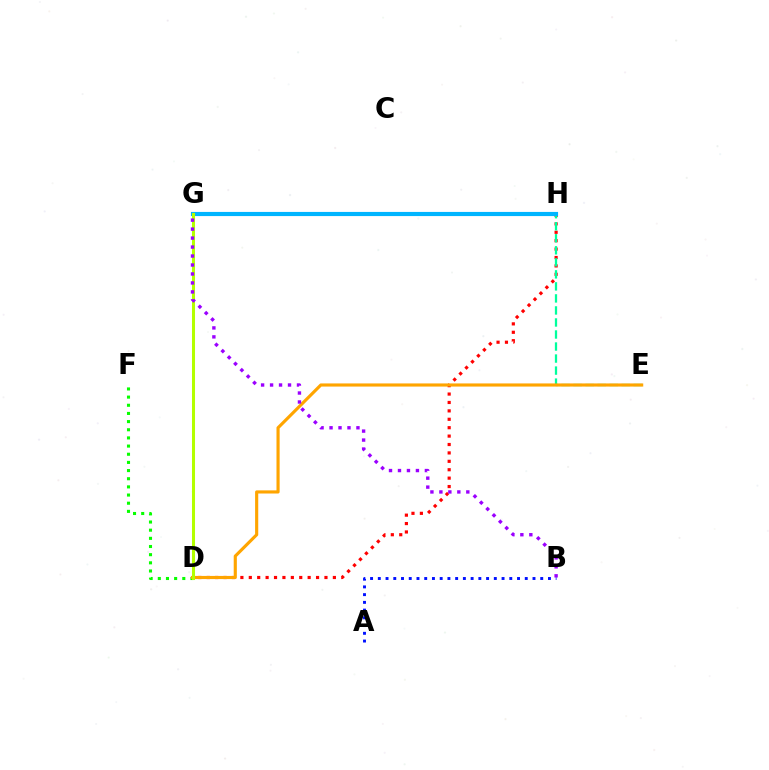{('D', 'F'): [{'color': '#08ff00', 'line_style': 'dotted', 'thickness': 2.22}], ('A', 'B'): [{'color': '#0010ff', 'line_style': 'dotted', 'thickness': 2.1}], ('D', 'H'): [{'color': '#ff0000', 'line_style': 'dotted', 'thickness': 2.28}], ('E', 'H'): [{'color': '#00ff9d', 'line_style': 'dashed', 'thickness': 1.63}], ('D', 'E'): [{'color': '#ffa500', 'line_style': 'solid', 'thickness': 2.26}], ('G', 'H'): [{'color': '#ff00bd', 'line_style': 'dotted', 'thickness': 2.65}, {'color': '#00b5ff', 'line_style': 'solid', 'thickness': 2.98}], ('D', 'G'): [{'color': '#b3ff00', 'line_style': 'solid', 'thickness': 2.19}], ('B', 'G'): [{'color': '#9b00ff', 'line_style': 'dotted', 'thickness': 2.44}]}